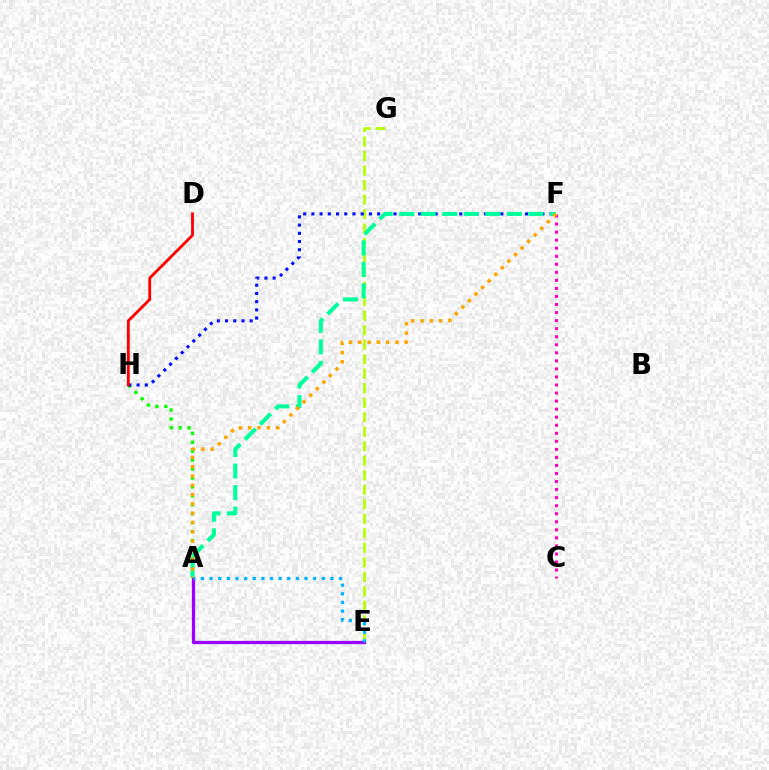{('A', 'E'): [{'color': '#9b00ff', 'line_style': 'solid', 'thickness': 2.34}, {'color': '#00b5ff', 'line_style': 'dotted', 'thickness': 2.35}], ('E', 'G'): [{'color': '#b3ff00', 'line_style': 'dashed', 'thickness': 1.97}], ('A', 'H'): [{'color': '#08ff00', 'line_style': 'dotted', 'thickness': 2.43}], ('C', 'F'): [{'color': '#ff00bd', 'line_style': 'dotted', 'thickness': 2.19}], ('F', 'H'): [{'color': '#0010ff', 'line_style': 'dotted', 'thickness': 2.23}], ('A', 'F'): [{'color': '#00ff9d', 'line_style': 'dashed', 'thickness': 2.92}, {'color': '#ffa500', 'line_style': 'dotted', 'thickness': 2.53}], ('D', 'H'): [{'color': '#ff0000', 'line_style': 'solid', 'thickness': 2.04}]}